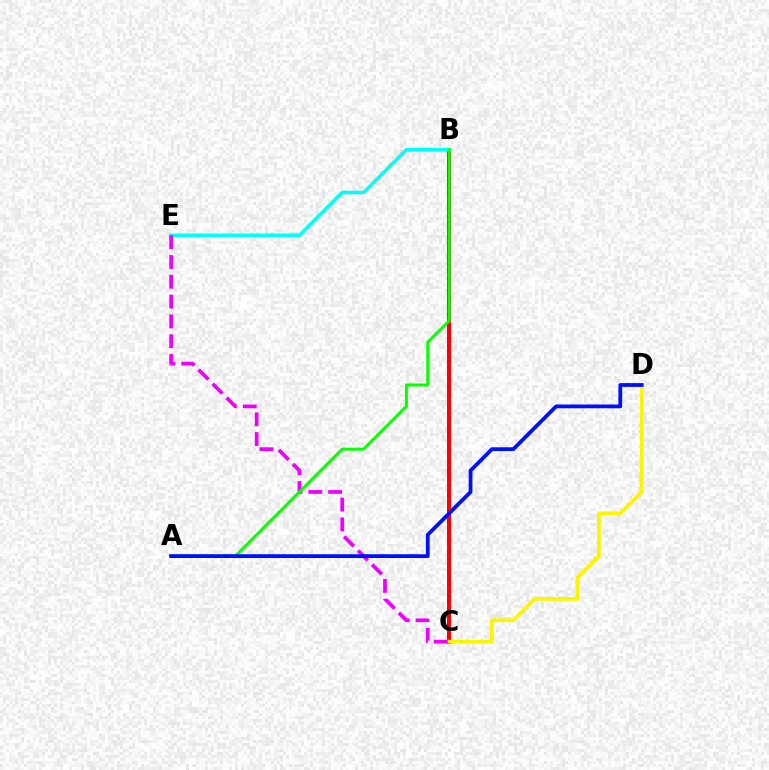{('B', 'C'): [{'color': '#ff0000', 'line_style': 'solid', 'thickness': 2.9}], ('B', 'E'): [{'color': '#00fff6', 'line_style': 'solid', 'thickness': 2.53}], ('C', 'D'): [{'color': '#fcf500', 'line_style': 'solid', 'thickness': 2.68}], ('C', 'E'): [{'color': '#ee00ff', 'line_style': 'dashed', 'thickness': 2.69}], ('A', 'B'): [{'color': '#08ff00', 'line_style': 'solid', 'thickness': 2.15}], ('A', 'D'): [{'color': '#0010ff', 'line_style': 'solid', 'thickness': 2.73}]}